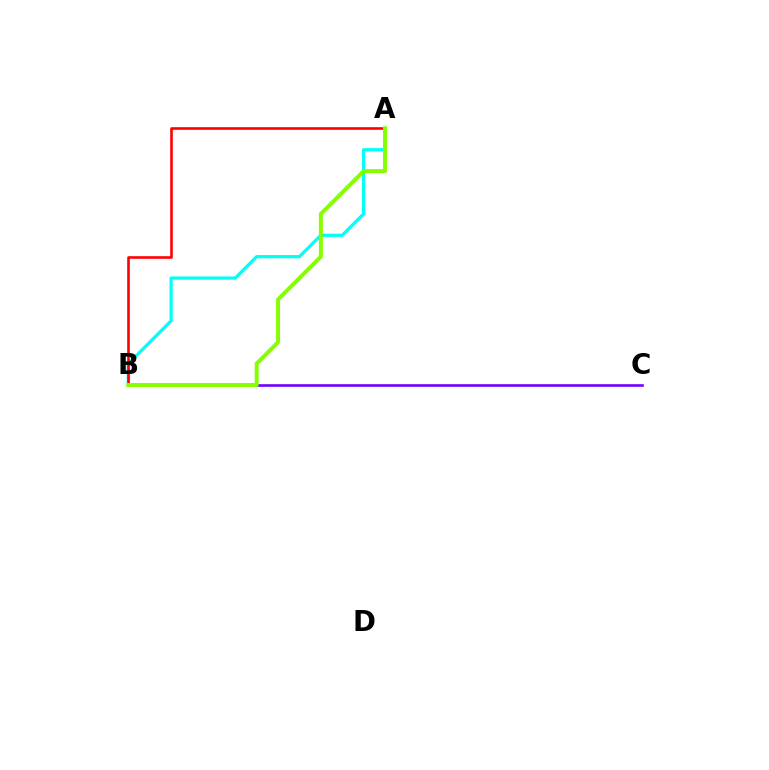{('A', 'B'): [{'color': '#00fff6', 'line_style': 'solid', 'thickness': 2.32}, {'color': '#ff0000', 'line_style': 'solid', 'thickness': 1.87}, {'color': '#84ff00', 'line_style': 'solid', 'thickness': 2.86}], ('B', 'C'): [{'color': '#7200ff', 'line_style': 'solid', 'thickness': 1.89}]}